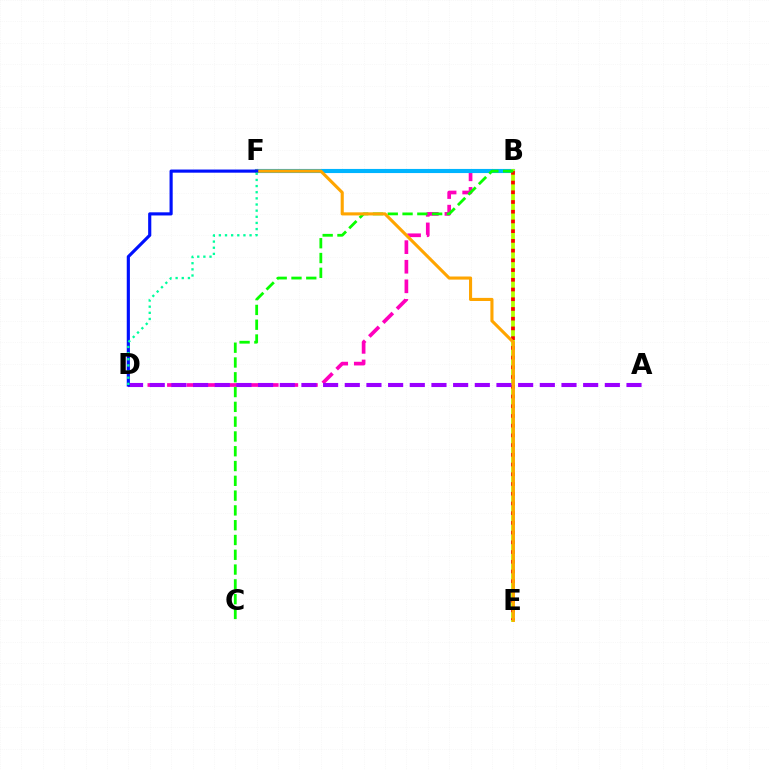{('B', 'D'): [{'color': '#ff00bd', 'line_style': 'dashed', 'thickness': 2.66}], ('B', 'F'): [{'color': '#00b5ff', 'line_style': 'solid', 'thickness': 2.96}], ('B', 'E'): [{'color': '#b3ff00', 'line_style': 'solid', 'thickness': 2.72}, {'color': '#ff0000', 'line_style': 'dotted', 'thickness': 2.64}], ('A', 'D'): [{'color': '#9b00ff', 'line_style': 'dashed', 'thickness': 2.94}], ('B', 'C'): [{'color': '#08ff00', 'line_style': 'dashed', 'thickness': 2.01}], ('E', 'F'): [{'color': '#ffa500', 'line_style': 'solid', 'thickness': 2.24}], ('D', 'F'): [{'color': '#0010ff', 'line_style': 'solid', 'thickness': 2.27}, {'color': '#00ff9d', 'line_style': 'dotted', 'thickness': 1.67}]}